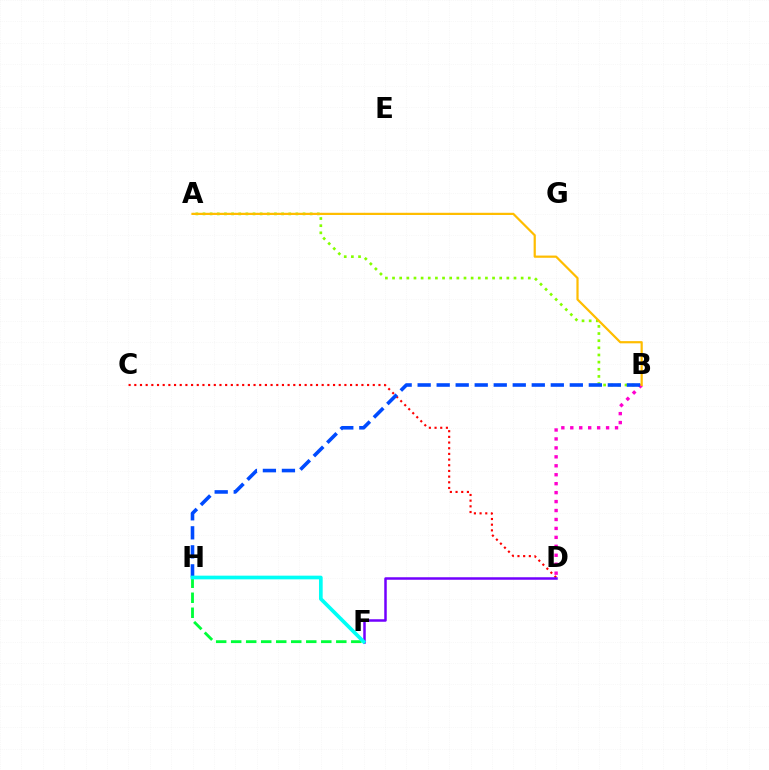{('C', 'D'): [{'color': '#ff0000', 'line_style': 'dotted', 'thickness': 1.54}], ('A', 'B'): [{'color': '#84ff00', 'line_style': 'dotted', 'thickness': 1.94}, {'color': '#ffbd00', 'line_style': 'solid', 'thickness': 1.59}], ('F', 'H'): [{'color': '#00ff39', 'line_style': 'dashed', 'thickness': 2.04}, {'color': '#00fff6', 'line_style': 'solid', 'thickness': 2.65}], ('B', 'D'): [{'color': '#ff00cf', 'line_style': 'dotted', 'thickness': 2.43}], ('D', 'F'): [{'color': '#7200ff', 'line_style': 'solid', 'thickness': 1.8}], ('B', 'H'): [{'color': '#004bff', 'line_style': 'dashed', 'thickness': 2.58}]}